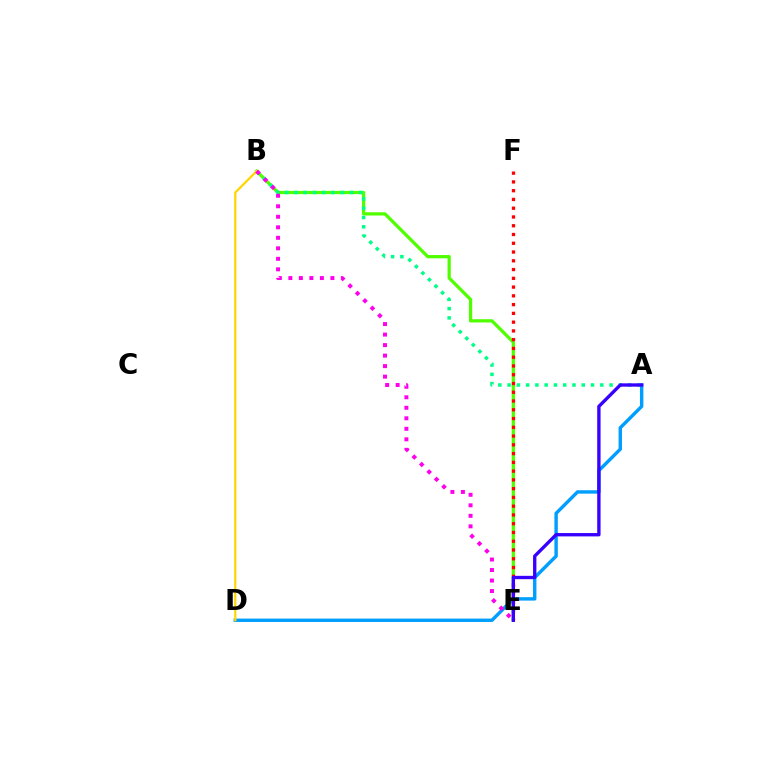{('A', 'D'): [{'color': '#009eff', 'line_style': 'solid', 'thickness': 2.45}], ('B', 'E'): [{'color': '#4fff00', 'line_style': 'solid', 'thickness': 2.33}, {'color': '#ff00ed', 'line_style': 'dotted', 'thickness': 2.86}], ('A', 'B'): [{'color': '#00ff86', 'line_style': 'dotted', 'thickness': 2.52}], ('E', 'F'): [{'color': '#ff0000', 'line_style': 'dotted', 'thickness': 2.38}], ('A', 'E'): [{'color': '#3700ff', 'line_style': 'solid', 'thickness': 2.41}], ('B', 'D'): [{'color': '#ffd500', 'line_style': 'solid', 'thickness': 1.6}]}